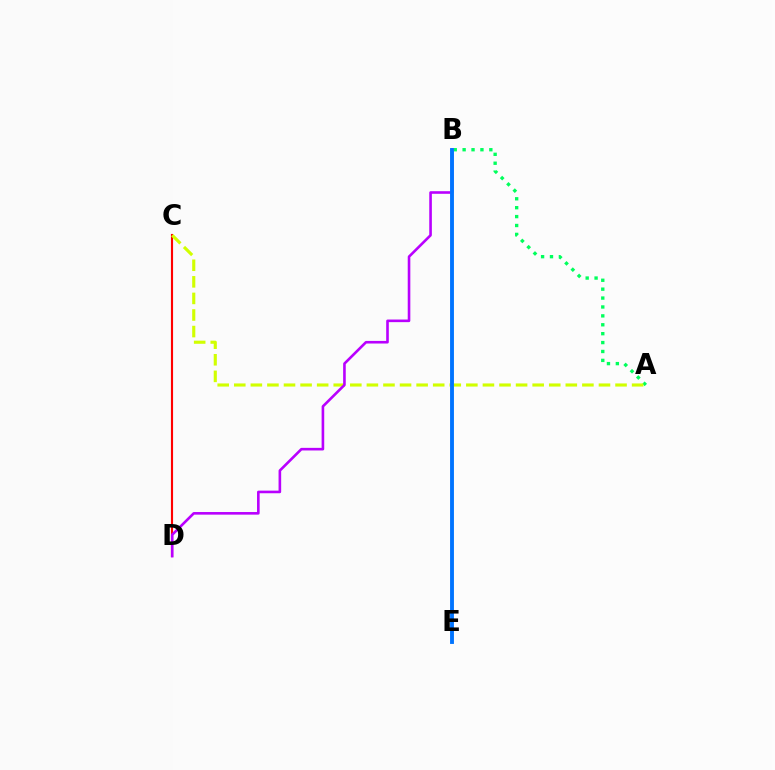{('C', 'D'): [{'color': '#ff0000', 'line_style': 'solid', 'thickness': 1.53}], ('A', 'B'): [{'color': '#00ff5c', 'line_style': 'dotted', 'thickness': 2.42}], ('A', 'C'): [{'color': '#d1ff00', 'line_style': 'dashed', 'thickness': 2.25}], ('B', 'D'): [{'color': '#b900ff', 'line_style': 'solid', 'thickness': 1.88}], ('B', 'E'): [{'color': '#0074ff', 'line_style': 'solid', 'thickness': 2.79}]}